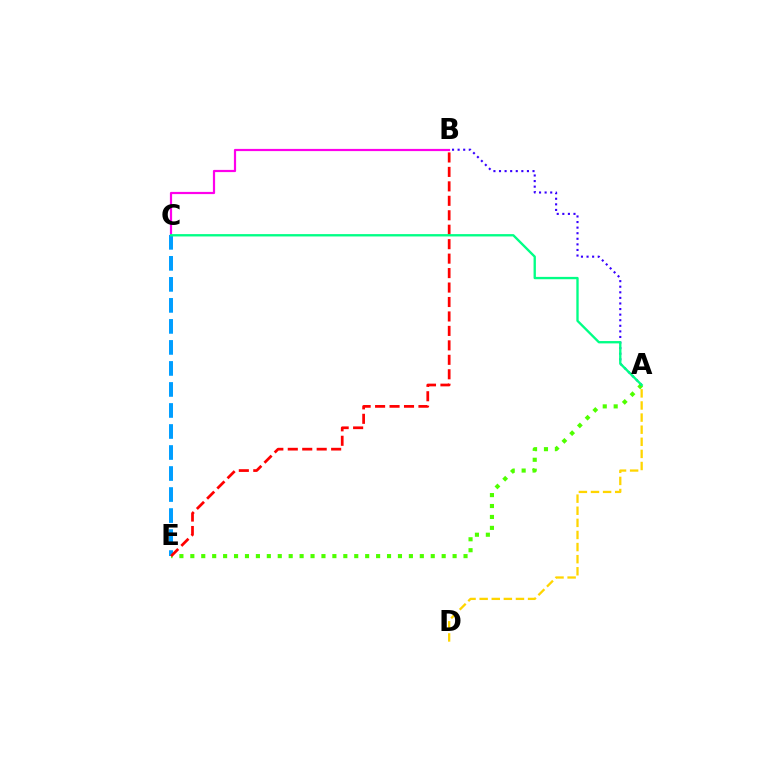{('C', 'E'): [{'color': '#009eff', 'line_style': 'dashed', 'thickness': 2.86}], ('A', 'E'): [{'color': '#4fff00', 'line_style': 'dotted', 'thickness': 2.97}], ('B', 'E'): [{'color': '#ff0000', 'line_style': 'dashed', 'thickness': 1.96}], ('A', 'D'): [{'color': '#ffd500', 'line_style': 'dashed', 'thickness': 1.64}], ('A', 'B'): [{'color': '#3700ff', 'line_style': 'dotted', 'thickness': 1.52}], ('B', 'C'): [{'color': '#ff00ed', 'line_style': 'solid', 'thickness': 1.59}], ('A', 'C'): [{'color': '#00ff86', 'line_style': 'solid', 'thickness': 1.69}]}